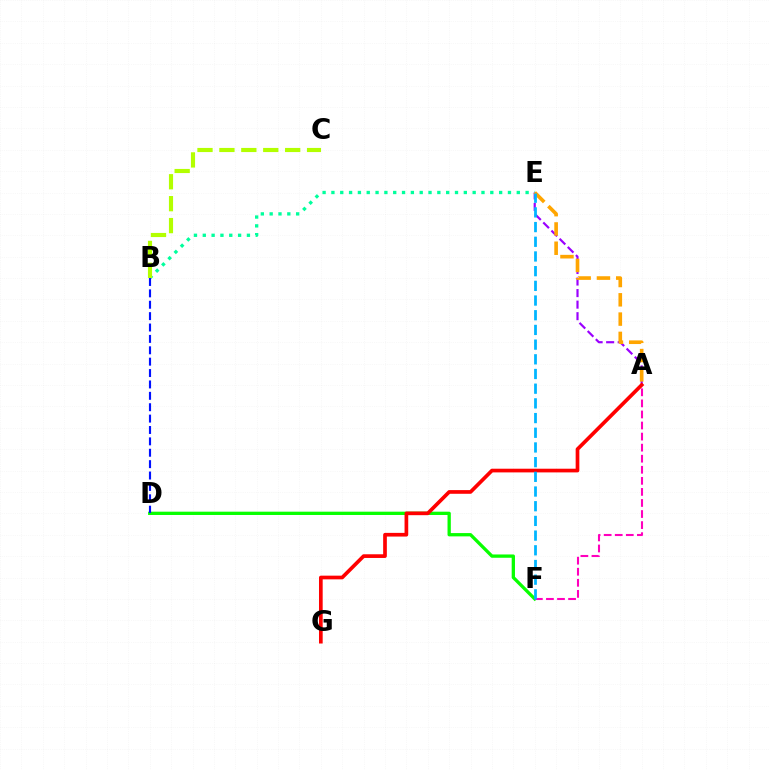{('D', 'F'): [{'color': '#08ff00', 'line_style': 'solid', 'thickness': 2.37}], ('B', 'E'): [{'color': '#00ff9d', 'line_style': 'dotted', 'thickness': 2.4}], ('B', 'C'): [{'color': '#b3ff00', 'line_style': 'dashed', 'thickness': 2.98}], ('B', 'D'): [{'color': '#0010ff', 'line_style': 'dashed', 'thickness': 1.55}], ('A', 'E'): [{'color': '#9b00ff', 'line_style': 'dashed', 'thickness': 1.57}, {'color': '#ffa500', 'line_style': 'dashed', 'thickness': 2.62}], ('A', 'F'): [{'color': '#ff00bd', 'line_style': 'dashed', 'thickness': 1.5}], ('A', 'G'): [{'color': '#ff0000', 'line_style': 'solid', 'thickness': 2.65}], ('E', 'F'): [{'color': '#00b5ff', 'line_style': 'dashed', 'thickness': 2.0}]}